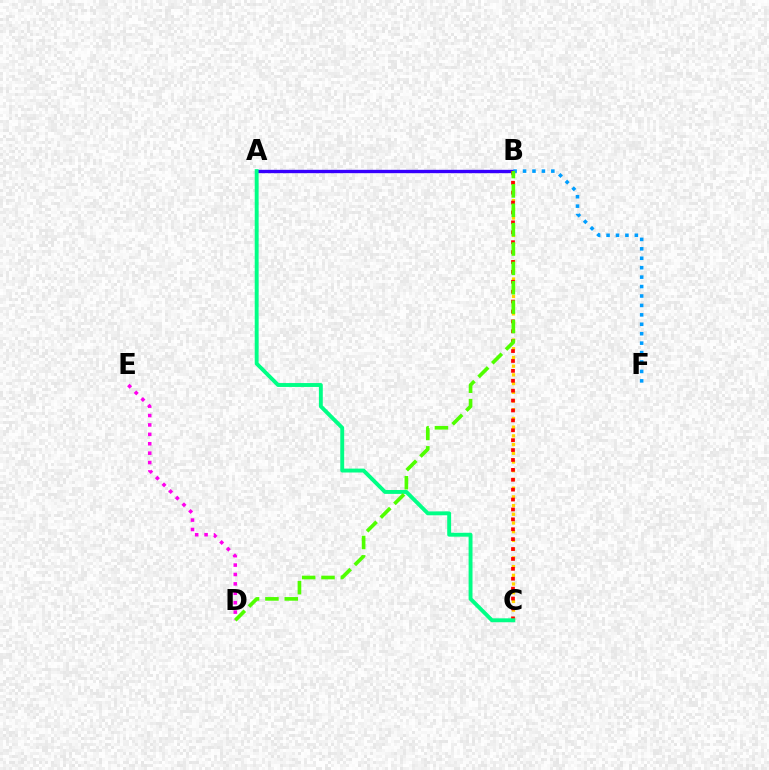{('A', 'B'): [{'color': '#3700ff', 'line_style': 'solid', 'thickness': 2.41}], ('B', 'F'): [{'color': '#009eff', 'line_style': 'dotted', 'thickness': 2.56}], ('B', 'C'): [{'color': '#ffd500', 'line_style': 'dotted', 'thickness': 2.37}, {'color': '#ff0000', 'line_style': 'dotted', 'thickness': 2.69}], ('D', 'E'): [{'color': '#ff00ed', 'line_style': 'dotted', 'thickness': 2.56}], ('A', 'C'): [{'color': '#00ff86', 'line_style': 'solid', 'thickness': 2.81}], ('B', 'D'): [{'color': '#4fff00', 'line_style': 'dashed', 'thickness': 2.63}]}